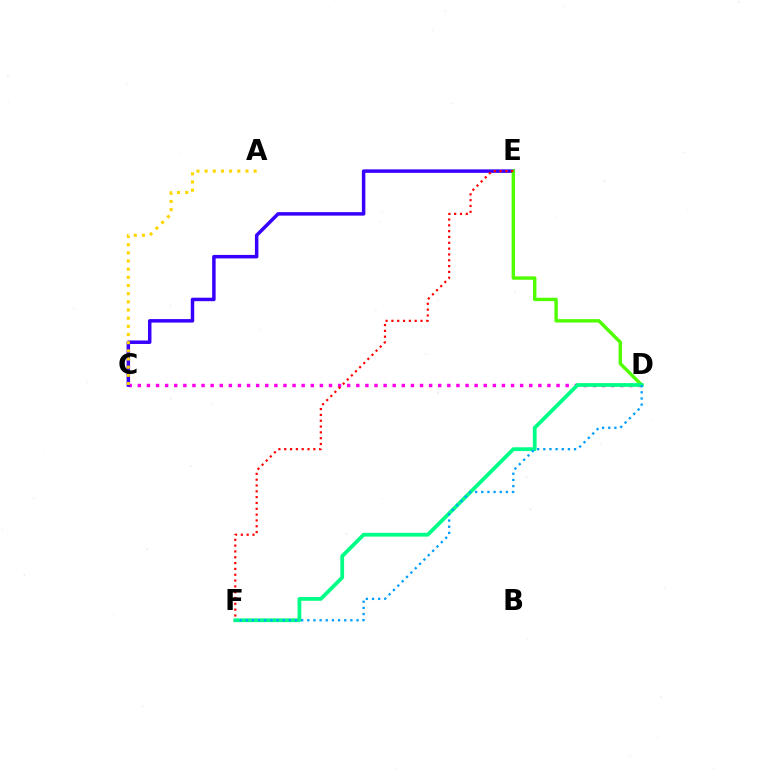{('C', 'D'): [{'color': '#ff00ed', 'line_style': 'dotted', 'thickness': 2.47}], ('C', 'E'): [{'color': '#3700ff', 'line_style': 'solid', 'thickness': 2.51}], ('D', 'E'): [{'color': '#4fff00', 'line_style': 'solid', 'thickness': 2.45}], ('D', 'F'): [{'color': '#00ff86', 'line_style': 'solid', 'thickness': 2.72}, {'color': '#009eff', 'line_style': 'dotted', 'thickness': 1.67}], ('E', 'F'): [{'color': '#ff0000', 'line_style': 'dotted', 'thickness': 1.58}], ('A', 'C'): [{'color': '#ffd500', 'line_style': 'dotted', 'thickness': 2.22}]}